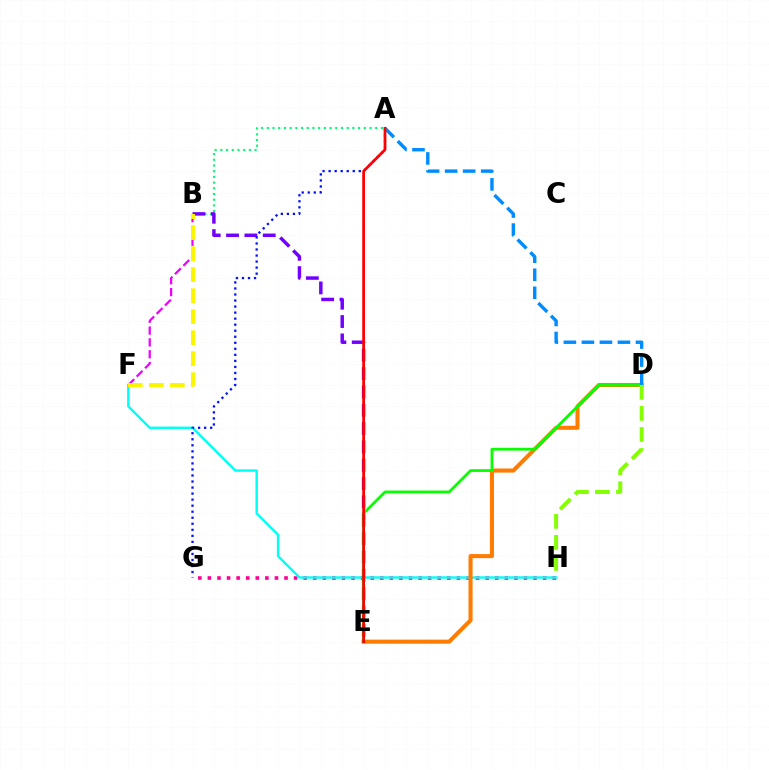{('G', 'H'): [{'color': '#ff0094', 'line_style': 'dotted', 'thickness': 2.6}], ('F', 'H'): [{'color': '#00fff6', 'line_style': 'solid', 'thickness': 1.73}], ('A', 'B'): [{'color': '#00ff74', 'line_style': 'dotted', 'thickness': 1.55}], ('B', 'E'): [{'color': '#7200ff', 'line_style': 'dashed', 'thickness': 2.49}], ('A', 'G'): [{'color': '#0010ff', 'line_style': 'dotted', 'thickness': 1.64}], ('D', 'E'): [{'color': '#ff7c00', 'line_style': 'solid', 'thickness': 2.92}, {'color': '#08ff00', 'line_style': 'solid', 'thickness': 2.0}], ('A', 'D'): [{'color': '#008cff', 'line_style': 'dashed', 'thickness': 2.45}], ('A', 'E'): [{'color': '#ff0000', 'line_style': 'solid', 'thickness': 1.97}], ('D', 'H'): [{'color': '#84ff00', 'line_style': 'dashed', 'thickness': 2.86}], ('B', 'F'): [{'color': '#ee00ff', 'line_style': 'dashed', 'thickness': 1.61}, {'color': '#fcf500', 'line_style': 'dashed', 'thickness': 2.85}]}